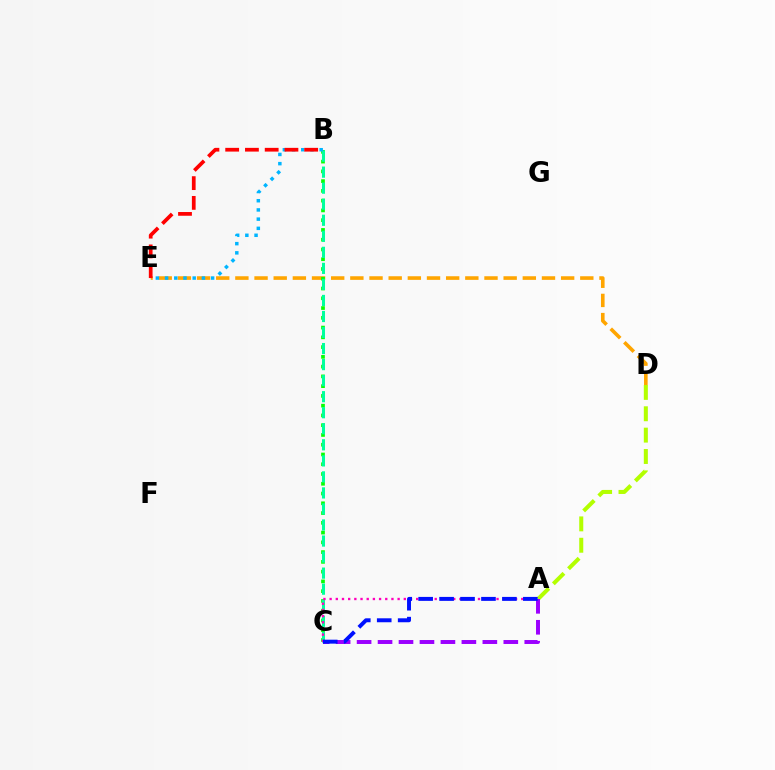{('D', 'E'): [{'color': '#ffa500', 'line_style': 'dashed', 'thickness': 2.6}], ('B', 'C'): [{'color': '#08ff00', 'line_style': 'dotted', 'thickness': 2.65}, {'color': '#00ff9d', 'line_style': 'dashed', 'thickness': 2.18}], ('A', 'D'): [{'color': '#b3ff00', 'line_style': 'dashed', 'thickness': 2.9}], ('B', 'E'): [{'color': '#00b5ff', 'line_style': 'dotted', 'thickness': 2.5}, {'color': '#ff0000', 'line_style': 'dashed', 'thickness': 2.68}], ('A', 'C'): [{'color': '#9b00ff', 'line_style': 'dashed', 'thickness': 2.85}, {'color': '#ff00bd', 'line_style': 'dotted', 'thickness': 1.68}, {'color': '#0010ff', 'line_style': 'dashed', 'thickness': 2.84}]}